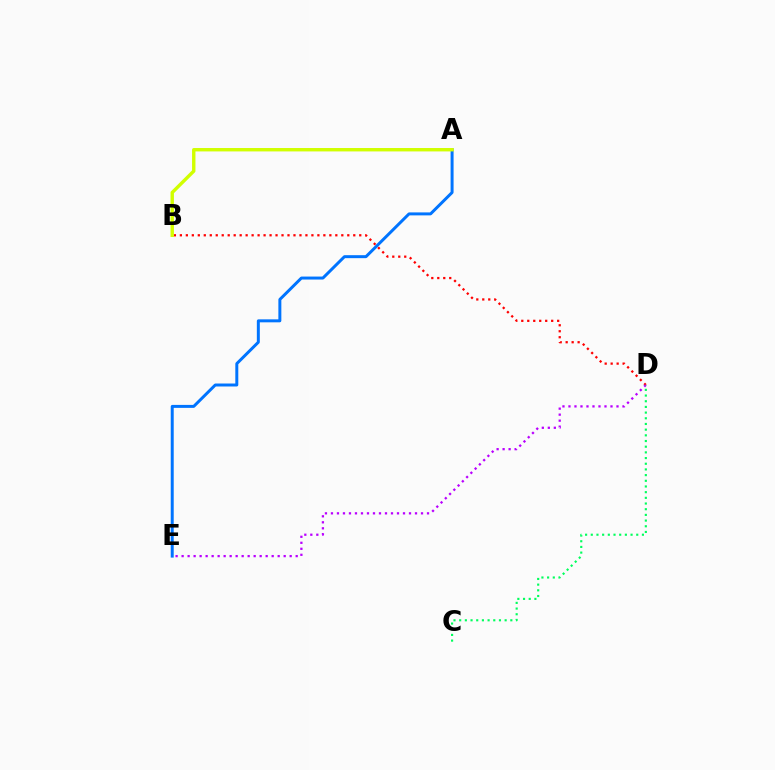{('A', 'E'): [{'color': '#0074ff', 'line_style': 'solid', 'thickness': 2.14}], ('B', 'D'): [{'color': '#ff0000', 'line_style': 'dotted', 'thickness': 1.62}], ('A', 'B'): [{'color': '#d1ff00', 'line_style': 'solid', 'thickness': 2.44}], ('D', 'E'): [{'color': '#b900ff', 'line_style': 'dotted', 'thickness': 1.63}], ('C', 'D'): [{'color': '#00ff5c', 'line_style': 'dotted', 'thickness': 1.54}]}